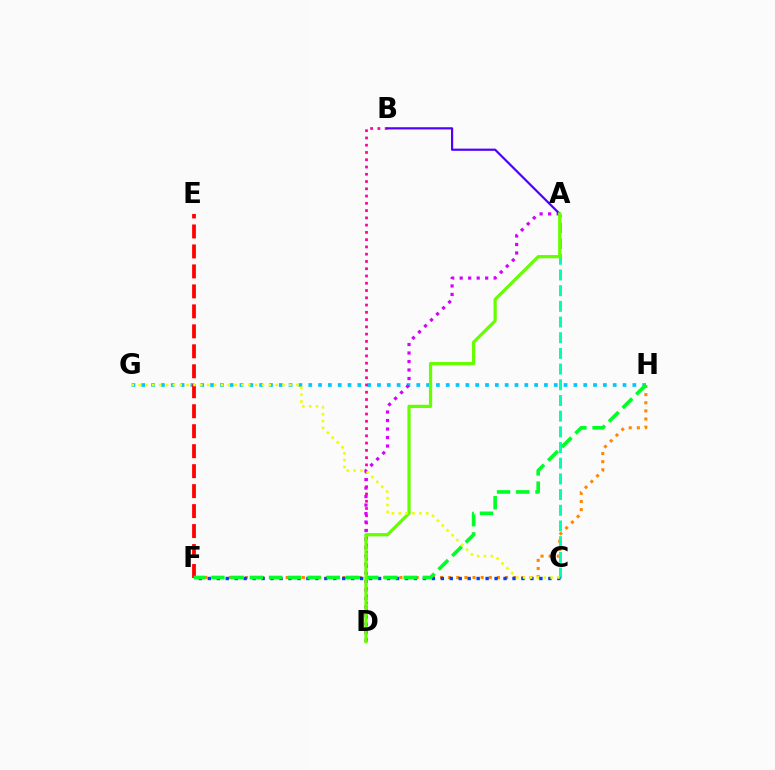{('G', 'H'): [{'color': '#00c7ff', 'line_style': 'dotted', 'thickness': 2.67}], ('F', 'H'): [{'color': '#ff8800', 'line_style': 'dotted', 'thickness': 2.21}, {'color': '#00ff27', 'line_style': 'dashed', 'thickness': 2.61}], ('B', 'D'): [{'color': '#ff00a0', 'line_style': 'dotted', 'thickness': 1.97}], ('A', 'C'): [{'color': '#00ffaf', 'line_style': 'dashed', 'thickness': 2.13}], ('C', 'F'): [{'color': '#003fff', 'line_style': 'dotted', 'thickness': 2.43}], ('E', 'F'): [{'color': '#ff0000', 'line_style': 'dashed', 'thickness': 2.71}], ('A', 'D'): [{'color': '#d600ff', 'line_style': 'dotted', 'thickness': 2.31}, {'color': '#66ff00', 'line_style': 'solid', 'thickness': 2.32}], ('A', 'B'): [{'color': '#4f00ff', 'line_style': 'solid', 'thickness': 1.58}], ('C', 'G'): [{'color': '#eeff00', 'line_style': 'dotted', 'thickness': 1.86}]}